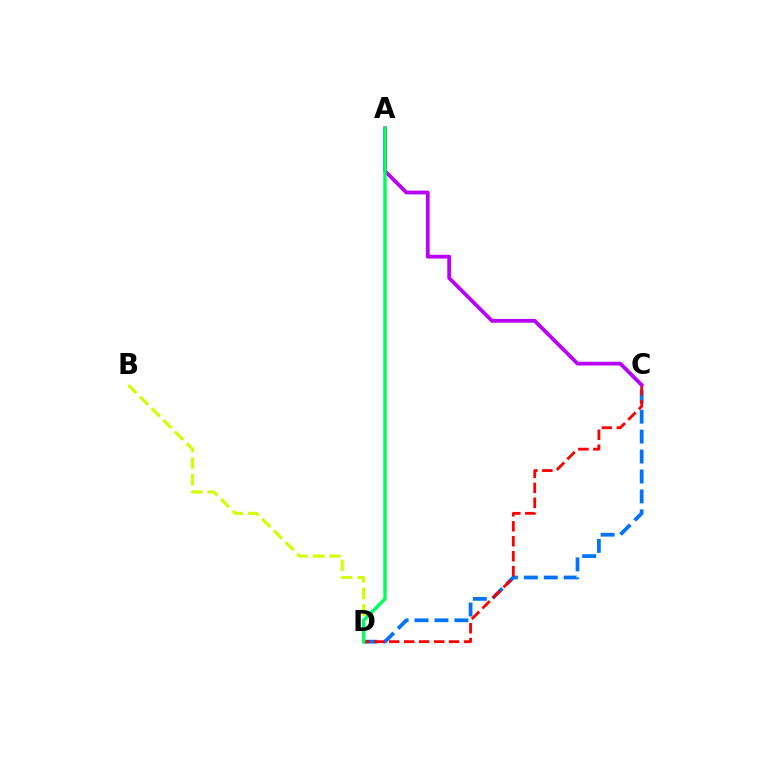{('C', 'D'): [{'color': '#0074ff', 'line_style': 'dashed', 'thickness': 2.71}, {'color': '#ff0000', 'line_style': 'dashed', 'thickness': 2.03}], ('B', 'D'): [{'color': '#d1ff00', 'line_style': 'dashed', 'thickness': 2.24}], ('A', 'C'): [{'color': '#b900ff', 'line_style': 'solid', 'thickness': 2.71}], ('A', 'D'): [{'color': '#00ff5c', 'line_style': 'solid', 'thickness': 2.45}]}